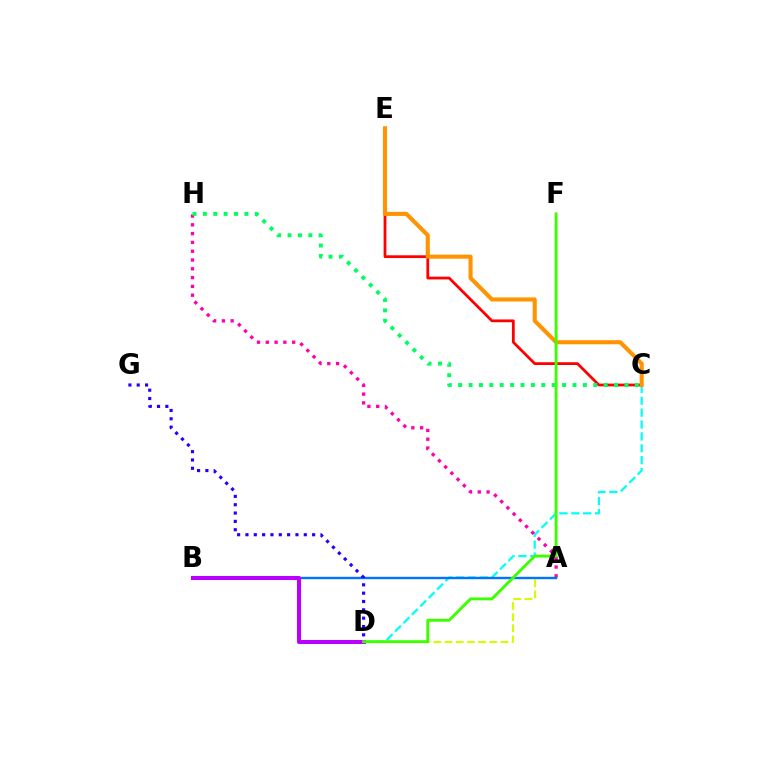{('C', 'D'): [{'color': '#00fff6', 'line_style': 'dashed', 'thickness': 1.61}], ('A', 'H'): [{'color': '#ff00ac', 'line_style': 'dotted', 'thickness': 2.39}], ('C', 'E'): [{'color': '#ff0000', 'line_style': 'solid', 'thickness': 1.99}, {'color': '#ff9400', 'line_style': 'solid', 'thickness': 2.94}], ('C', 'H'): [{'color': '#00ff5c', 'line_style': 'dotted', 'thickness': 2.82}], ('A', 'D'): [{'color': '#d1ff00', 'line_style': 'dashed', 'thickness': 1.52}], ('A', 'B'): [{'color': '#0074ff', 'line_style': 'solid', 'thickness': 1.72}], ('B', 'D'): [{'color': '#b900ff', 'line_style': 'solid', 'thickness': 2.91}], ('D', 'F'): [{'color': '#3dff00', 'line_style': 'solid', 'thickness': 2.09}], ('D', 'G'): [{'color': '#2500ff', 'line_style': 'dotted', 'thickness': 2.26}]}